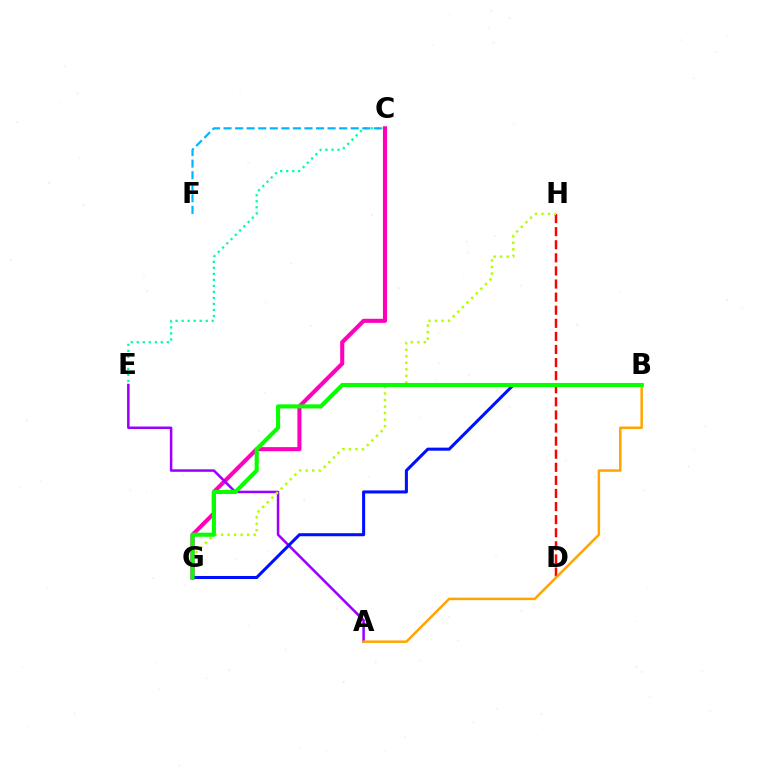{('C', 'E'): [{'color': '#00ff9d', 'line_style': 'dotted', 'thickness': 1.64}], ('C', 'G'): [{'color': '#ff00bd', 'line_style': 'solid', 'thickness': 2.95}], ('A', 'E'): [{'color': '#9b00ff', 'line_style': 'solid', 'thickness': 1.81}], ('D', 'H'): [{'color': '#ff0000', 'line_style': 'dashed', 'thickness': 1.78}], ('G', 'H'): [{'color': '#b3ff00', 'line_style': 'dotted', 'thickness': 1.77}], ('A', 'B'): [{'color': '#ffa500', 'line_style': 'solid', 'thickness': 1.8}], ('C', 'F'): [{'color': '#00b5ff', 'line_style': 'dashed', 'thickness': 1.57}], ('B', 'G'): [{'color': '#0010ff', 'line_style': 'solid', 'thickness': 2.2}, {'color': '#08ff00', 'line_style': 'solid', 'thickness': 2.95}]}